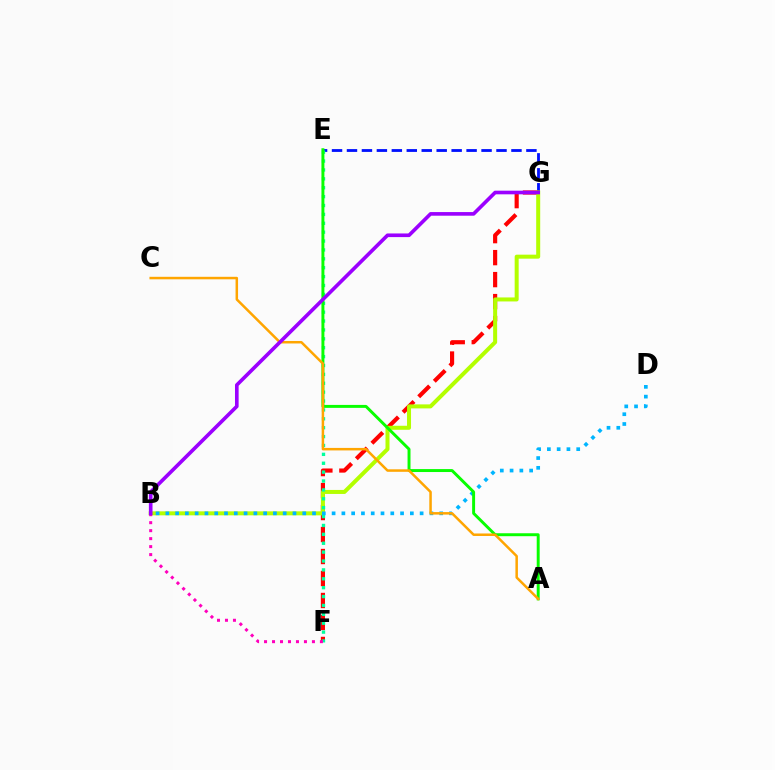{('E', 'G'): [{'color': '#0010ff', 'line_style': 'dashed', 'thickness': 2.03}], ('F', 'G'): [{'color': '#ff0000', 'line_style': 'dashed', 'thickness': 2.99}], ('B', 'G'): [{'color': '#b3ff00', 'line_style': 'solid', 'thickness': 2.88}, {'color': '#9b00ff', 'line_style': 'solid', 'thickness': 2.62}], ('E', 'F'): [{'color': '#00ff9d', 'line_style': 'dotted', 'thickness': 2.41}], ('B', 'D'): [{'color': '#00b5ff', 'line_style': 'dotted', 'thickness': 2.66}], ('A', 'E'): [{'color': '#08ff00', 'line_style': 'solid', 'thickness': 2.12}], ('A', 'C'): [{'color': '#ffa500', 'line_style': 'solid', 'thickness': 1.8}], ('B', 'F'): [{'color': '#ff00bd', 'line_style': 'dotted', 'thickness': 2.17}]}